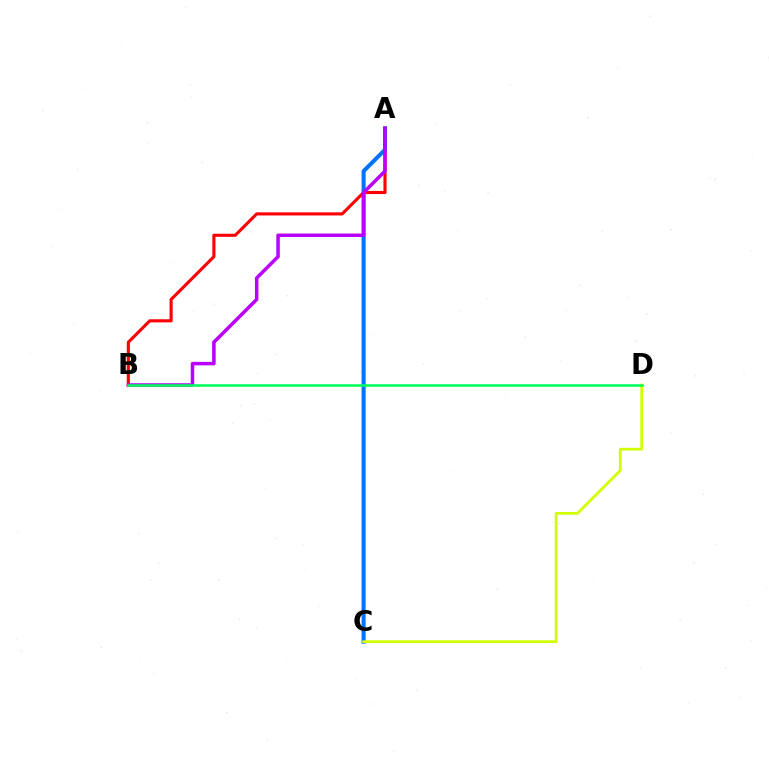{('A', 'B'): [{'color': '#ff0000', 'line_style': 'solid', 'thickness': 2.24}, {'color': '#b900ff', 'line_style': 'solid', 'thickness': 2.52}], ('A', 'C'): [{'color': '#0074ff', 'line_style': 'solid', 'thickness': 2.92}], ('C', 'D'): [{'color': '#d1ff00', 'line_style': 'solid', 'thickness': 1.97}], ('B', 'D'): [{'color': '#00ff5c', 'line_style': 'solid', 'thickness': 1.84}]}